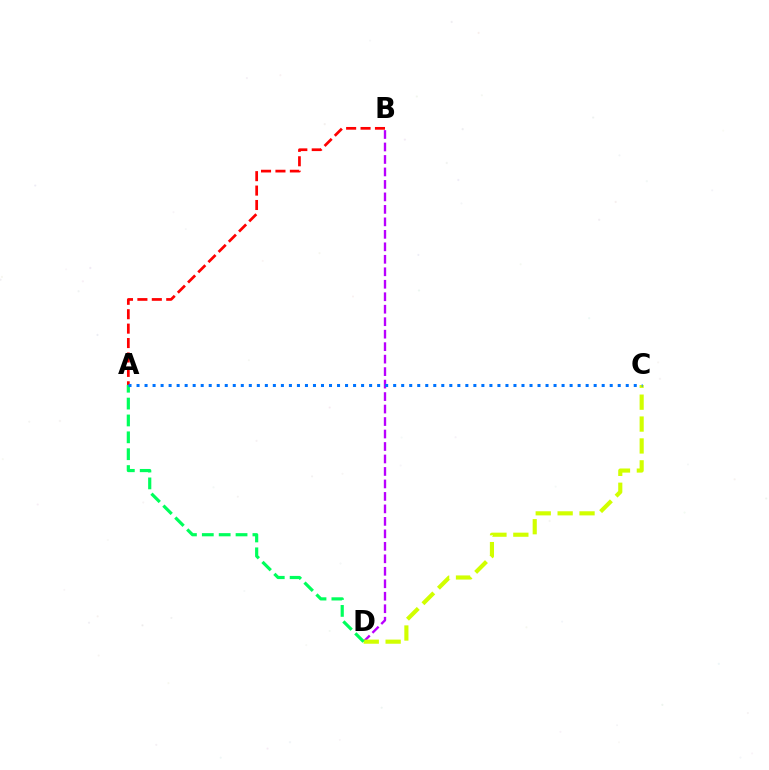{('B', 'D'): [{'color': '#b900ff', 'line_style': 'dashed', 'thickness': 1.7}], ('C', 'D'): [{'color': '#d1ff00', 'line_style': 'dashed', 'thickness': 2.97}], ('A', 'D'): [{'color': '#00ff5c', 'line_style': 'dashed', 'thickness': 2.29}], ('A', 'B'): [{'color': '#ff0000', 'line_style': 'dashed', 'thickness': 1.96}], ('A', 'C'): [{'color': '#0074ff', 'line_style': 'dotted', 'thickness': 2.18}]}